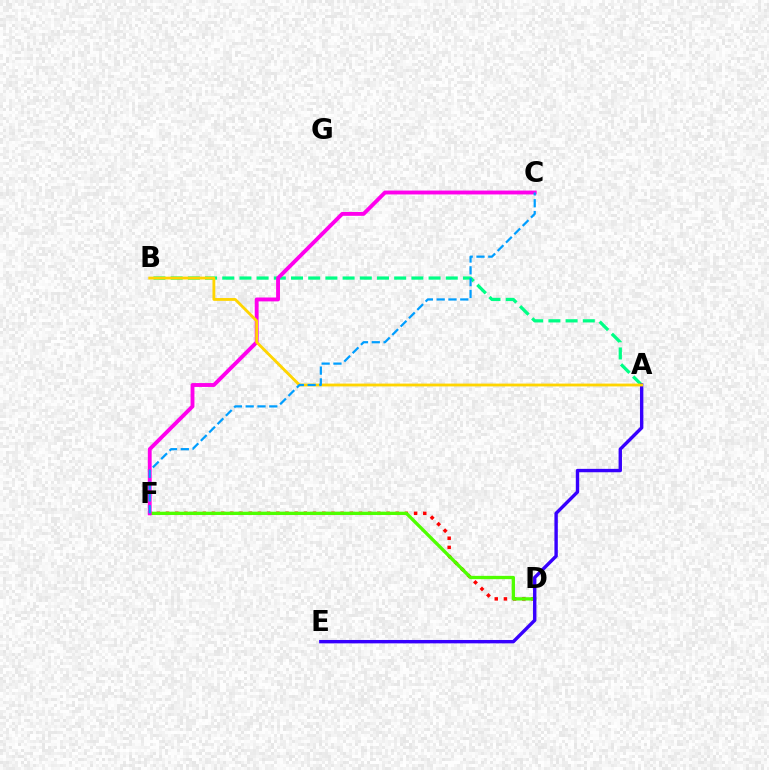{('D', 'F'): [{'color': '#ff0000', 'line_style': 'dotted', 'thickness': 2.5}, {'color': '#4fff00', 'line_style': 'solid', 'thickness': 2.38}], ('A', 'B'): [{'color': '#00ff86', 'line_style': 'dashed', 'thickness': 2.34}, {'color': '#ffd500', 'line_style': 'solid', 'thickness': 2.04}], ('C', 'F'): [{'color': '#ff00ed', 'line_style': 'solid', 'thickness': 2.79}, {'color': '#009eff', 'line_style': 'dashed', 'thickness': 1.6}], ('A', 'E'): [{'color': '#3700ff', 'line_style': 'solid', 'thickness': 2.44}]}